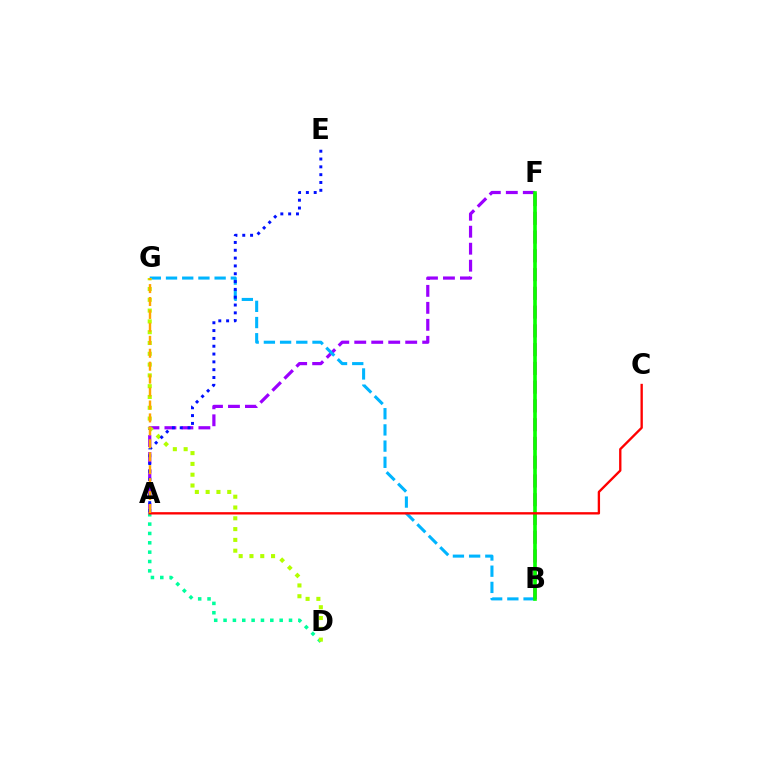{('A', 'F'): [{'color': '#9b00ff', 'line_style': 'dashed', 'thickness': 2.31}], ('A', 'D'): [{'color': '#00ff9d', 'line_style': 'dotted', 'thickness': 2.54}], ('B', 'G'): [{'color': '#00b5ff', 'line_style': 'dashed', 'thickness': 2.2}], ('D', 'G'): [{'color': '#b3ff00', 'line_style': 'dotted', 'thickness': 2.93}], ('B', 'F'): [{'color': '#ff00bd', 'line_style': 'dashed', 'thickness': 2.55}, {'color': '#08ff00', 'line_style': 'solid', 'thickness': 2.62}], ('A', 'E'): [{'color': '#0010ff', 'line_style': 'dotted', 'thickness': 2.13}], ('A', 'C'): [{'color': '#ff0000', 'line_style': 'solid', 'thickness': 1.69}], ('A', 'G'): [{'color': '#ffa500', 'line_style': 'dashed', 'thickness': 1.76}]}